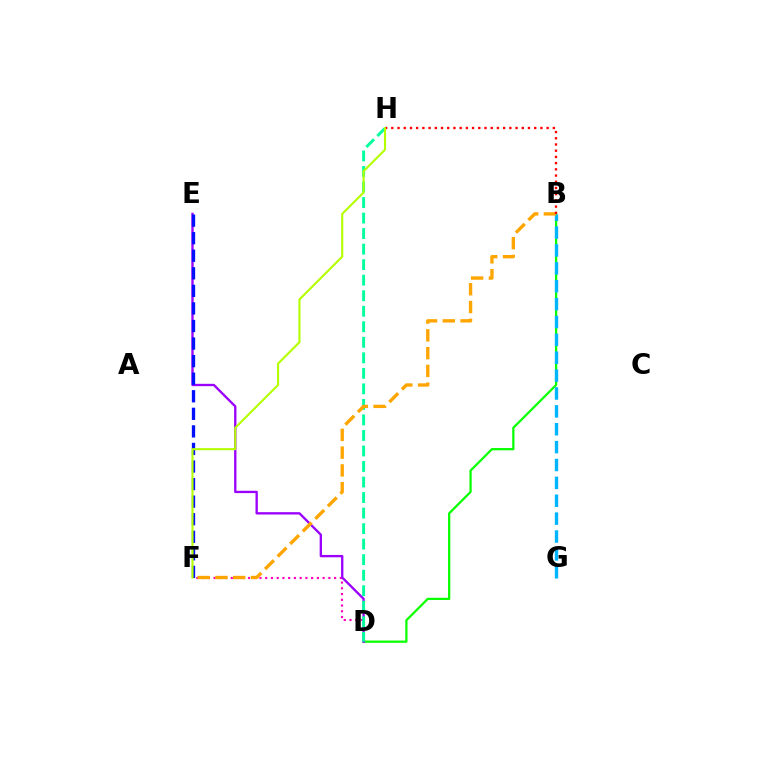{('B', 'D'): [{'color': '#08ff00', 'line_style': 'solid', 'thickness': 1.61}], ('D', 'F'): [{'color': '#ff00bd', 'line_style': 'dotted', 'thickness': 1.56}], ('D', 'E'): [{'color': '#9b00ff', 'line_style': 'solid', 'thickness': 1.69}], ('D', 'H'): [{'color': '#00ff9d', 'line_style': 'dashed', 'thickness': 2.11}], ('B', 'G'): [{'color': '#00b5ff', 'line_style': 'dashed', 'thickness': 2.43}], ('B', 'F'): [{'color': '#ffa500', 'line_style': 'dashed', 'thickness': 2.41}], ('E', 'F'): [{'color': '#0010ff', 'line_style': 'dashed', 'thickness': 2.39}], ('B', 'H'): [{'color': '#ff0000', 'line_style': 'dotted', 'thickness': 1.69}], ('F', 'H'): [{'color': '#b3ff00', 'line_style': 'solid', 'thickness': 1.51}]}